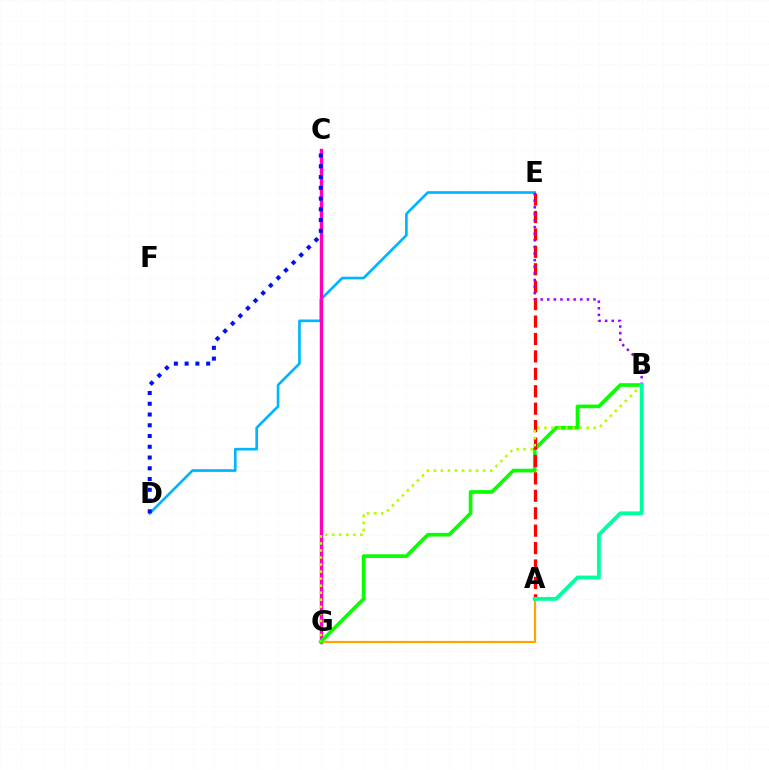{('D', 'E'): [{'color': '#00b5ff', 'line_style': 'solid', 'thickness': 1.92}], ('C', 'G'): [{'color': '#ff00bd', 'line_style': 'solid', 'thickness': 2.45}], ('A', 'G'): [{'color': '#ffa500', 'line_style': 'solid', 'thickness': 1.57}], ('B', 'G'): [{'color': '#08ff00', 'line_style': 'solid', 'thickness': 2.63}, {'color': '#b3ff00', 'line_style': 'dotted', 'thickness': 1.91}], ('A', 'E'): [{'color': '#ff0000', 'line_style': 'dashed', 'thickness': 2.37}], ('C', 'D'): [{'color': '#0010ff', 'line_style': 'dotted', 'thickness': 2.92}], ('B', 'E'): [{'color': '#9b00ff', 'line_style': 'dotted', 'thickness': 1.8}], ('A', 'B'): [{'color': '#00ff9d', 'line_style': 'solid', 'thickness': 2.77}]}